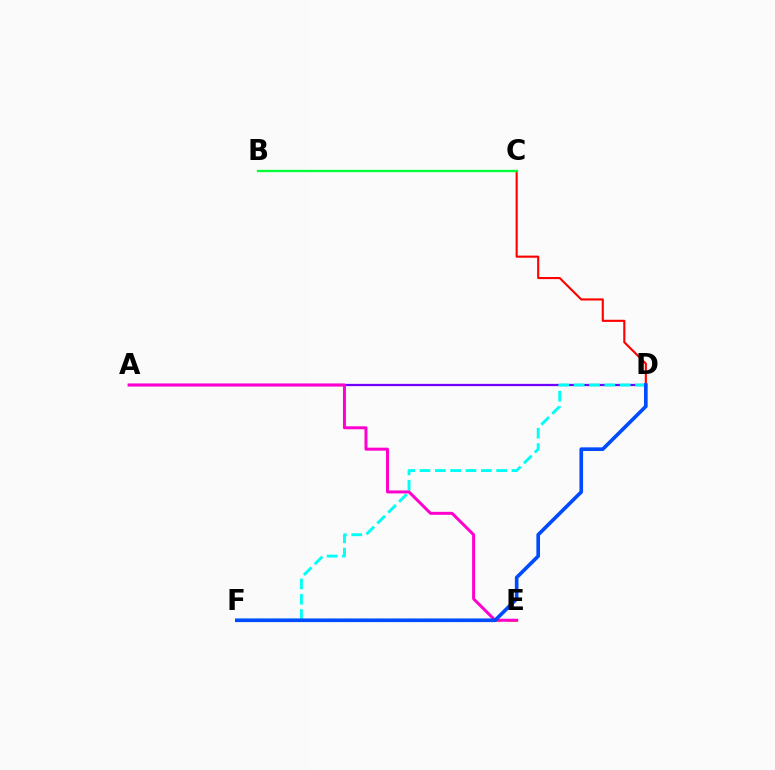{('E', 'F'): [{'color': '#ffbd00', 'line_style': 'dashed', 'thickness': 2.21}, {'color': '#84ff00', 'line_style': 'solid', 'thickness': 1.51}], ('A', 'D'): [{'color': '#7200ff', 'line_style': 'solid', 'thickness': 1.63}], ('C', 'D'): [{'color': '#ff0000', 'line_style': 'solid', 'thickness': 1.53}], ('D', 'F'): [{'color': '#00fff6', 'line_style': 'dashed', 'thickness': 2.08}, {'color': '#004bff', 'line_style': 'solid', 'thickness': 2.62}], ('A', 'E'): [{'color': '#ff00cf', 'line_style': 'solid', 'thickness': 2.15}], ('B', 'C'): [{'color': '#00ff39', 'line_style': 'solid', 'thickness': 1.67}]}